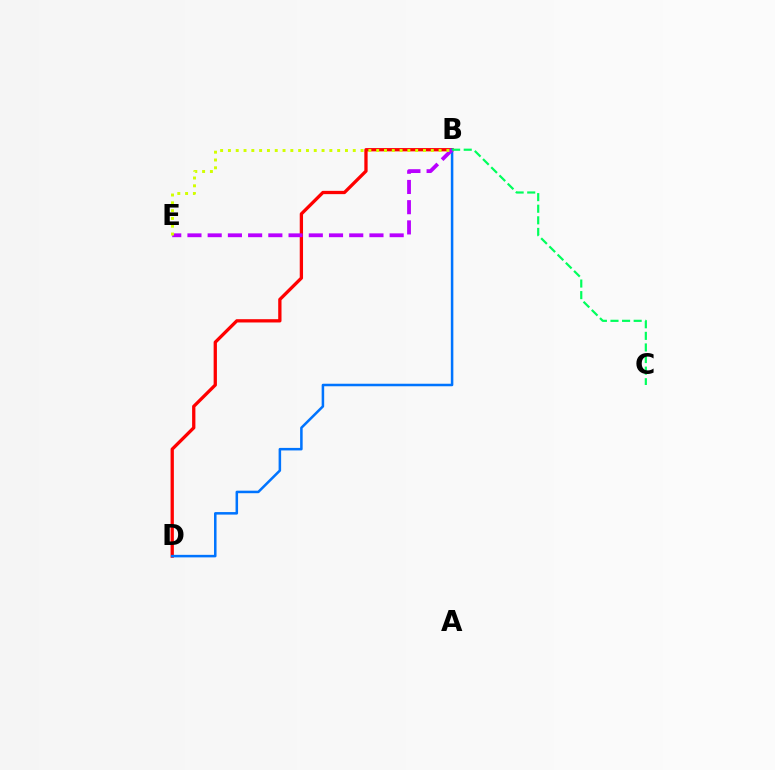{('B', 'D'): [{'color': '#ff0000', 'line_style': 'solid', 'thickness': 2.37}, {'color': '#0074ff', 'line_style': 'solid', 'thickness': 1.82}], ('B', 'E'): [{'color': '#b900ff', 'line_style': 'dashed', 'thickness': 2.75}, {'color': '#d1ff00', 'line_style': 'dotted', 'thickness': 2.12}], ('B', 'C'): [{'color': '#00ff5c', 'line_style': 'dashed', 'thickness': 1.57}]}